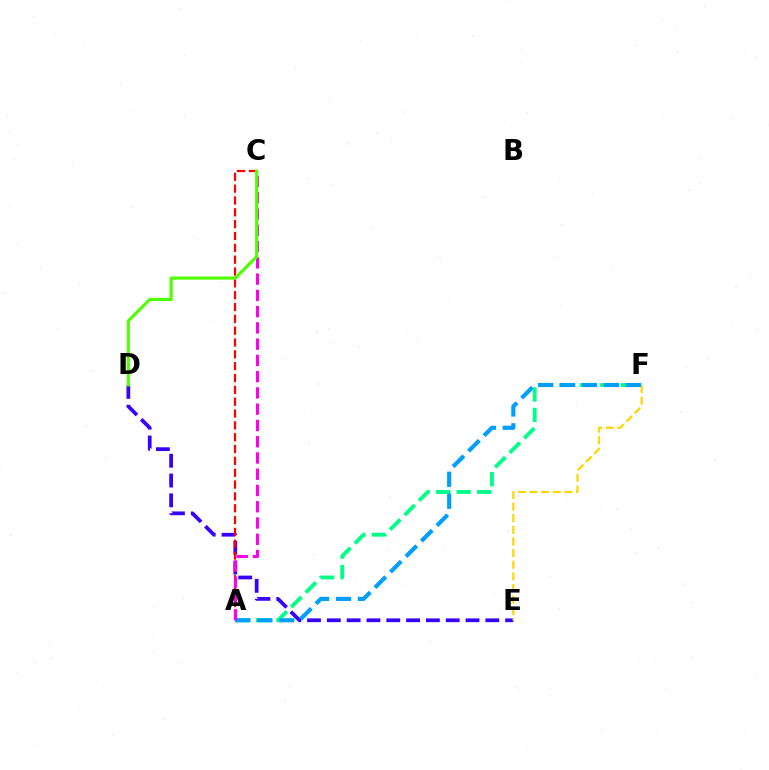{('A', 'F'): [{'color': '#00ff86', 'line_style': 'dashed', 'thickness': 2.78}, {'color': '#009eff', 'line_style': 'dashed', 'thickness': 2.97}], ('D', 'E'): [{'color': '#3700ff', 'line_style': 'dashed', 'thickness': 2.69}], ('E', 'F'): [{'color': '#ffd500', 'line_style': 'dashed', 'thickness': 1.58}], ('A', 'C'): [{'color': '#ff0000', 'line_style': 'dashed', 'thickness': 1.61}, {'color': '#ff00ed', 'line_style': 'dashed', 'thickness': 2.21}], ('C', 'D'): [{'color': '#4fff00', 'line_style': 'solid', 'thickness': 2.25}]}